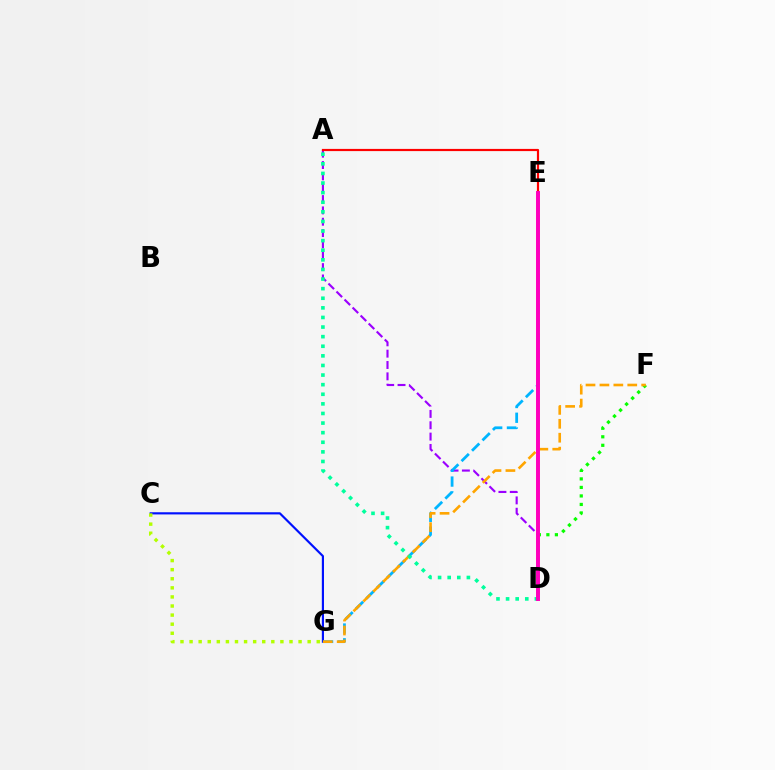{('A', 'D'): [{'color': '#9b00ff', 'line_style': 'dashed', 'thickness': 1.54}, {'color': '#00ff9d', 'line_style': 'dotted', 'thickness': 2.61}], ('D', 'F'): [{'color': '#08ff00', 'line_style': 'dotted', 'thickness': 2.31}], ('C', 'G'): [{'color': '#0010ff', 'line_style': 'solid', 'thickness': 1.56}, {'color': '#b3ff00', 'line_style': 'dotted', 'thickness': 2.47}], ('E', 'G'): [{'color': '#00b5ff', 'line_style': 'dashed', 'thickness': 2.0}], ('F', 'G'): [{'color': '#ffa500', 'line_style': 'dashed', 'thickness': 1.89}], ('A', 'E'): [{'color': '#ff0000', 'line_style': 'solid', 'thickness': 1.57}], ('D', 'E'): [{'color': '#ff00bd', 'line_style': 'solid', 'thickness': 2.84}]}